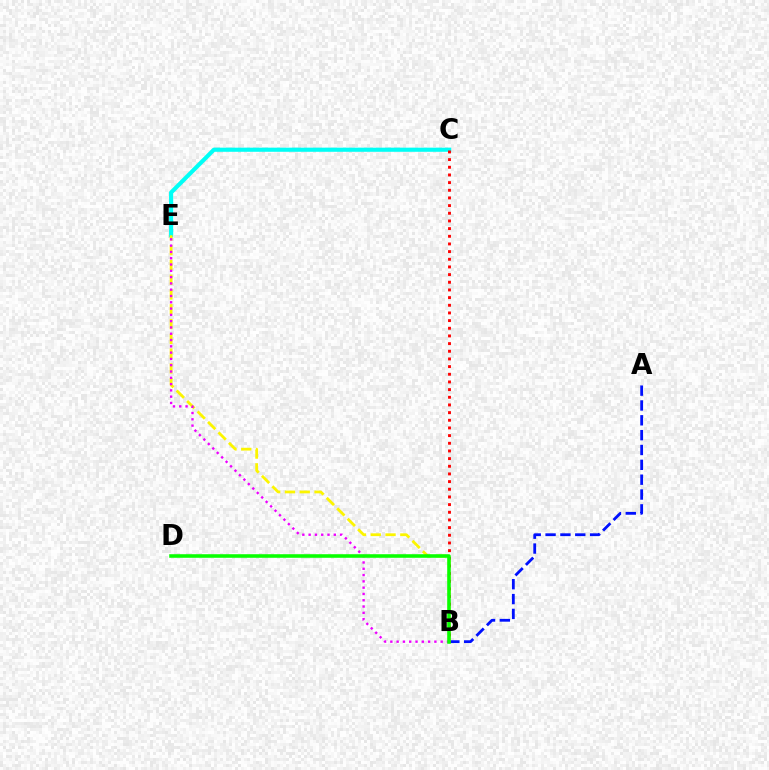{('A', 'B'): [{'color': '#0010ff', 'line_style': 'dashed', 'thickness': 2.02}], ('C', 'E'): [{'color': '#00fff6', 'line_style': 'solid', 'thickness': 2.97}], ('B', 'E'): [{'color': '#fcf500', 'line_style': 'dashed', 'thickness': 2.01}, {'color': '#ee00ff', 'line_style': 'dotted', 'thickness': 1.71}], ('B', 'C'): [{'color': '#ff0000', 'line_style': 'dotted', 'thickness': 2.08}], ('B', 'D'): [{'color': '#08ff00', 'line_style': 'solid', 'thickness': 2.57}]}